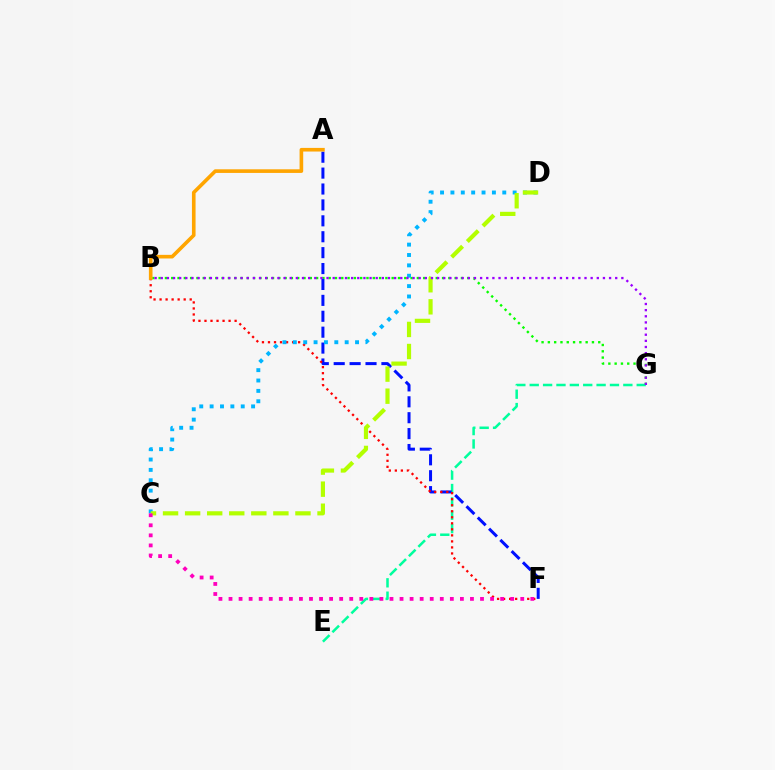{('B', 'G'): [{'color': '#08ff00', 'line_style': 'dotted', 'thickness': 1.71}, {'color': '#9b00ff', 'line_style': 'dotted', 'thickness': 1.67}], ('E', 'G'): [{'color': '#00ff9d', 'line_style': 'dashed', 'thickness': 1.82}], ('A', 'F'): [{'color': '#0010ff', 'line_style': 'dashed', 'thickness': 2.16}], ('B', 'F'): [{'color': '#ff0000', 'line_style': 'dotted', 'thickness': 1.64}], ('A', 'B'): [{'color': '#ffa500', 'line_style': 'solid', 'thickness': 2.61}], ('C', 'D'): [{'color': '#00b5ff', 'line_style': 'dotted', 'thickness': 2.82}, {'color': '#b3ff00', 'line_style': 'dashed', 'thickness': 3.0}], ('C', 'F'): [{'color': '#ff00bd', 'line_style': 'dotted', 'thickness': 2.73}]}